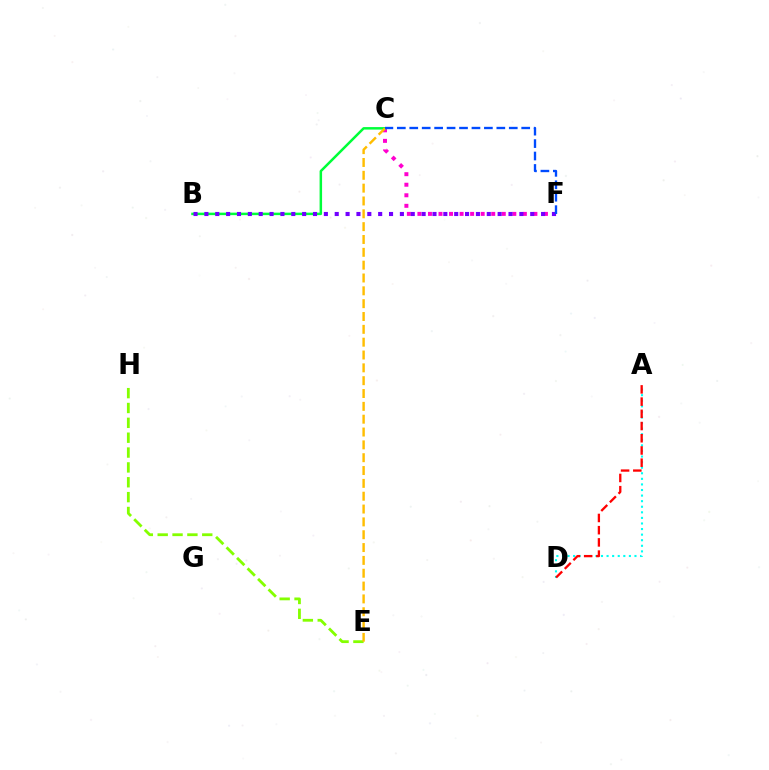{('C', 'F'): [{'color': '#ff00cf', 'line_style': 'dotted', 'thickness': 2.86}, {'color': '#004bff', 'line_style': 'dashed', 'thickness': 1.69}], ('E', 'H'): [{'color': '#84ff00', 'line_style': 'dashed', 'thickness': 2.02}], ('A', 'D'): [{'color': '#00fff6', 'line_style': 'dotted', 'thickness': 1.52}, {'color': '#ff0000', 'line_style': 'dashed', 'thickness': 1.66}], ('B', 'C'): [{'color': '#00ff39', 'line_style': 'solid', 'thickness': 1.8}], ('B', 'F'): [{'color': '#7200ff', 'line_style': 'dotted', 'thickness': 2.95}], ('C', 'E'): [{'color': '#ffbd00', 'line_style': 'dashed', 'thickness': 1.74}]}